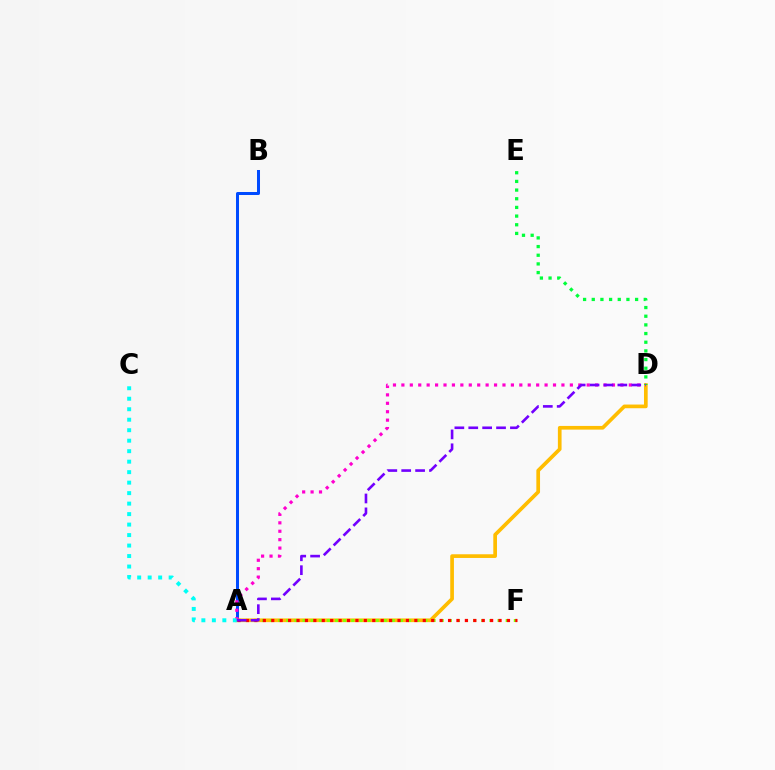{('A', 'B'): [{'color': '#004bff', 'line_style': 'solid', 'thickness': 2.17}], ('A', 'D'): [{'color': '#ffbd00', 'line_style': 'solid', 'thickness': 2.66}, {'color': '#ff00cf', 'line_style': 'dotted', 'thickness': 2.29}, {'color': '#7200ff', 'line_style': 'dashed', 'thickness': 1.89}], ('A', 'F'): [{'color': '#84ff00', 'line_style': 'dotted', 'thickness': 2.21}, {'color': '#ff0000', 'line_style': 'dotted', 'thickness': 2.29}], ('D', 'E'): [{'color': '#00ff39', 'line_style': 'dotted', 'thickness': 2.36}], ('A', 'C'): [{'color': '#00fff6', 'line_style': 'dotted', 'thickness': 2.85}]}